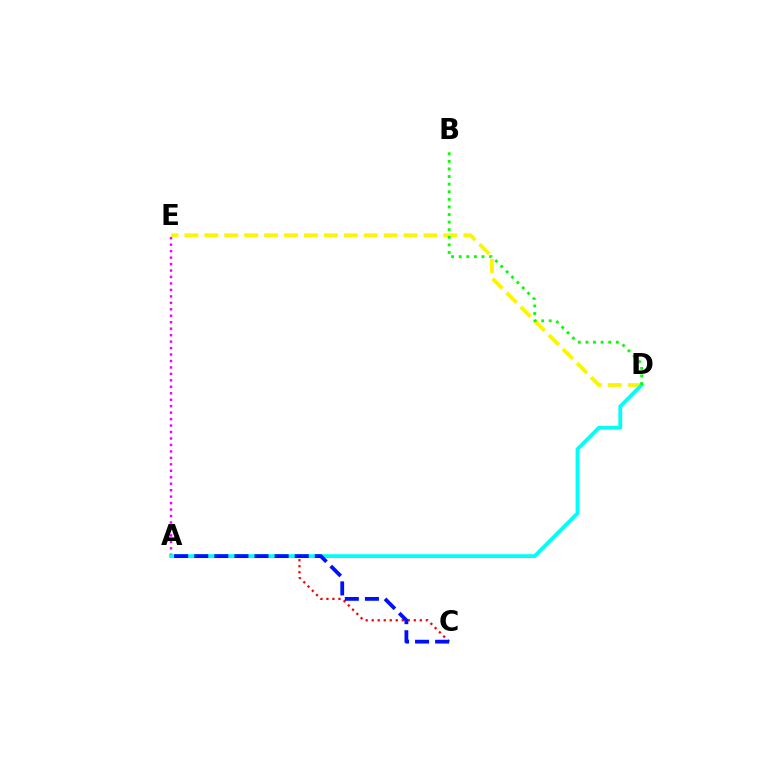{('A', 'C'): [{'color': '#ff0000', 'line_style': 'dotted', 'thickness': 1.63}, {'color': '#0010ff', 'line_style': 'dashed', 'thickness': 2.73}], ('D', 'E'): [{'color': '#fcf500', 'line_style': 'dashed', 'thickness': 2.71}], ('A', 'E'): [{'color': '#ee00ff', 'line_style': 'dotted', 'thickness': 1.76}], ('A', 'D'): [{'color': '#00fff6', 'line_style': 'solid', 'thickness': 2.74}], ('B', 'D'): [{'color': '#08ff00', 'line_style': 'dotted', 'thickness': 2.06}]}